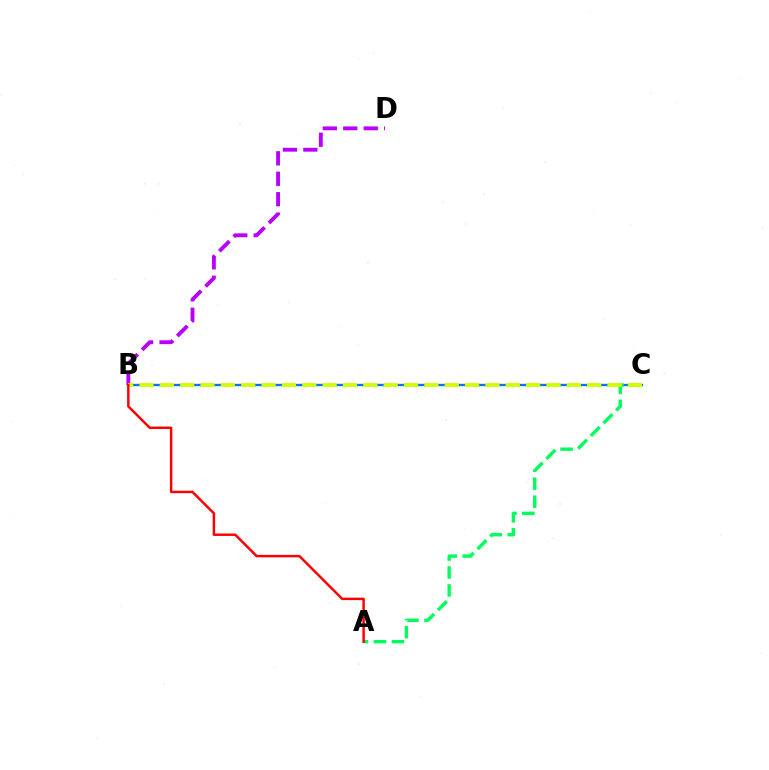{('B', 'D'): [{'color': '#b900ff', 'line_style': 'dashed', 'thickness': 2.78}], ('B', 'C'): [{'color': '#0074ff', 'line_style': 'solid', 'thickness': 1.67}, {'color': '#d1ff00', 'line_style': 'dashed', 'thickness': 2.76}], ('A', 'C'): [{'color': '#00ff5c', 'line_style': 'dashed', 'thickness': 2.44}], ('A', 'B'): [{'color': '#ff0000', 'line_style': 'solid', 'thickness': 1.77}]}